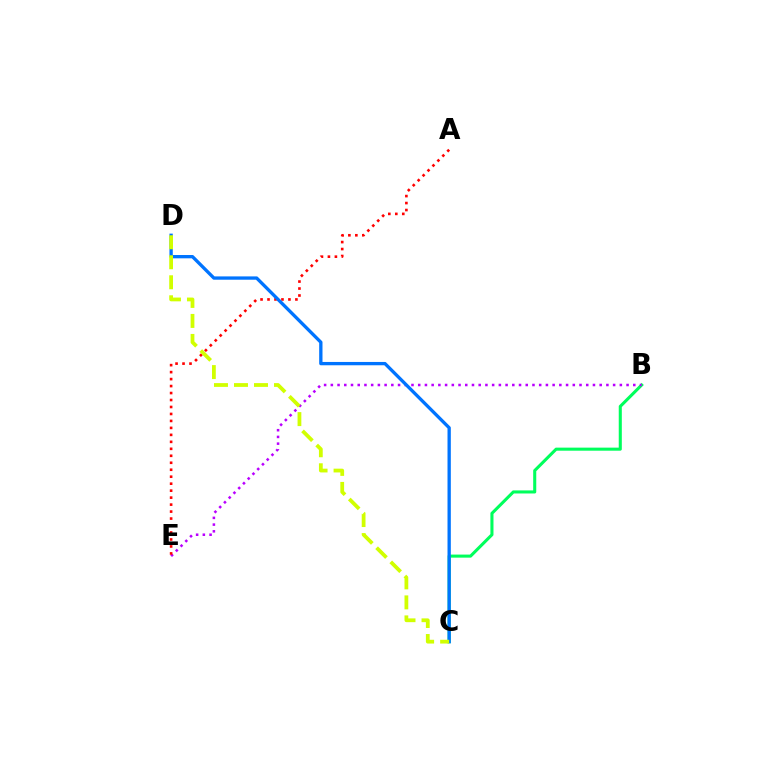{('B', 'C'): [{'color': '#00ff5c', 'line_style': 'solid', 'thickness': 2.21}], ('B', 'E'): [{'color': '#b900ff', 'line_style': 'dotted', 'thickness': 1.83}], ('A', 'E'): [{'color': '#ff0000', 'line_style': 'dotted', 'thickness': 1.89}], ('C', 'D'): [{'color': '#0074ff', 'line_style': 'solid', 'thickness': 2.39}, {'color': '#d1ff00', 'line_style': 'dashed', 'thickness': 2.72}]}